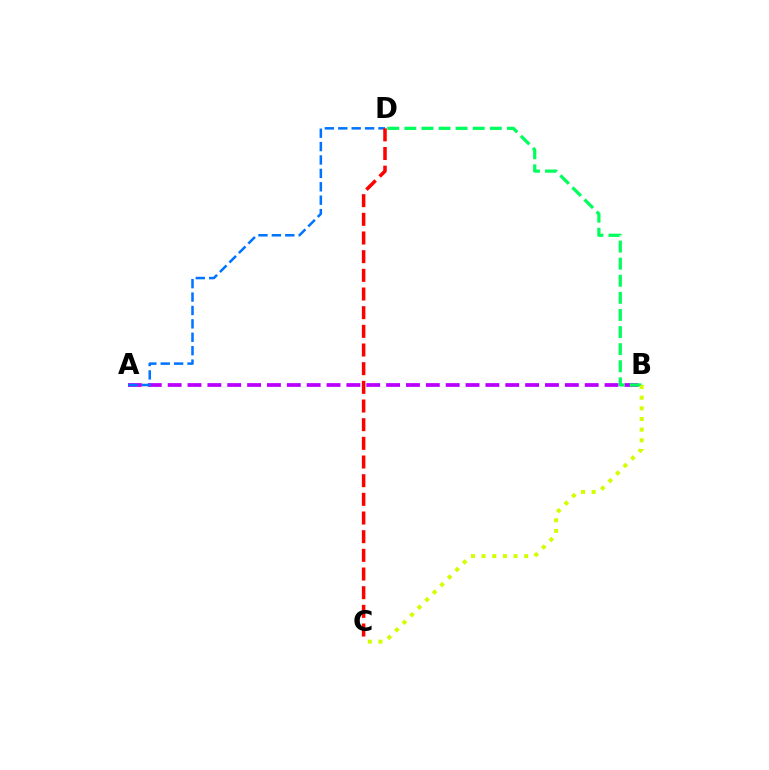{('A', 'B'): [{'color': '#b900ff', 'line_style': 'dashed', 'thickness': 2.7}], ('B', 'D'): [{'color': '#00ff5c', 'line_style': 'dashed', 'thickness': 2.32}], ('B', 'C'): [{'color': '#d1ff00', 'line_style': 'dotted', 'thickness': 2.9}], ('A', 'D'): [{'color': '#0074ff', 'line_style': 'dashed', 'thickness': 1.82}], ('C', 'D'): [{'color': '#ff0000', 'line_style': 'dashed', 'thickness': 2.54}]}